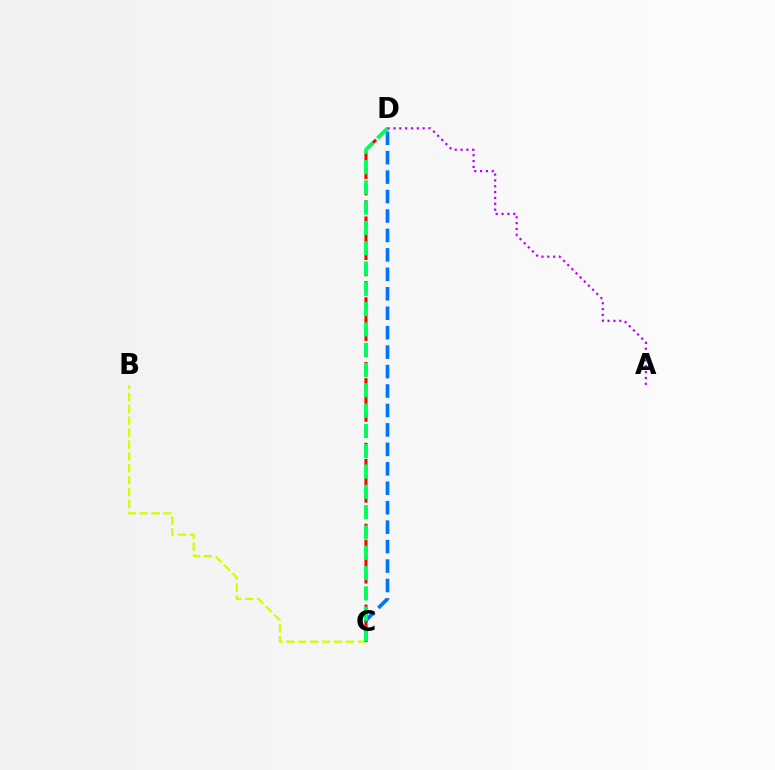{('A', 'D'): [{'color': '#b900ff', 'line_style': 'dotted', 'thickness': 1.59}], ('C', 'D'): [{'color': '#ff0000', 'line_style': 'dashed', 'thickness': 2.2}, {'color': '#0074ff', 'line_style': 'dashed', 'thickness': 2.64}, {'color': '#00ff5c', 'line_style': 'dashed', 'thickness': 2.76}], ('B', 'C'): [{'color': '#d1ff00', 'line_style': 'dashed', 'thickness': 1.62}]}